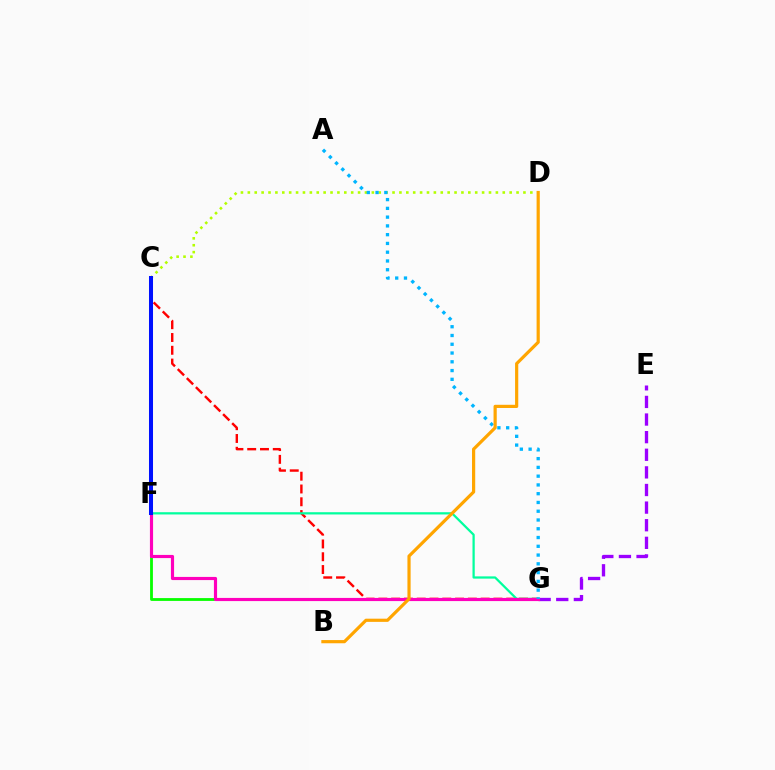{('C', 'D'): [{'color': '#b3ff00', 'line_style': 'dotted', 'thickness': 1.87}], ('F', 'G'): [{'color': '#08ff00', 'line_style': 'solid', 'thickness': 2.02}, {'color': '#00ff9d', 'line_style': 'solid', 'thickness': 1.62}, {'color': '#ff00bd', 'line_style': 'solid', 'thickness': 2.27}], ('E', 'G'): [{'color': '#9b00ff', 'line_style': 'dashed', 'thickness': 2.39}], ('C', 'G'): [{'color': '#ff0000', 'line_style': 'dashed', 'thickness': 1.74}], ('A', 'G'): [{'color': '#00b5ff', 'line_style': 'dotted', 'thickness': 2.38}], ('C', 'F'): [{'color': '#0010ff', 'line_style': 'solid', 'thickness': 2.9}], ('B', 'D'): [{'color': '#ffa500', 'line_style': 'solid', 'thickness': 2.3}]}